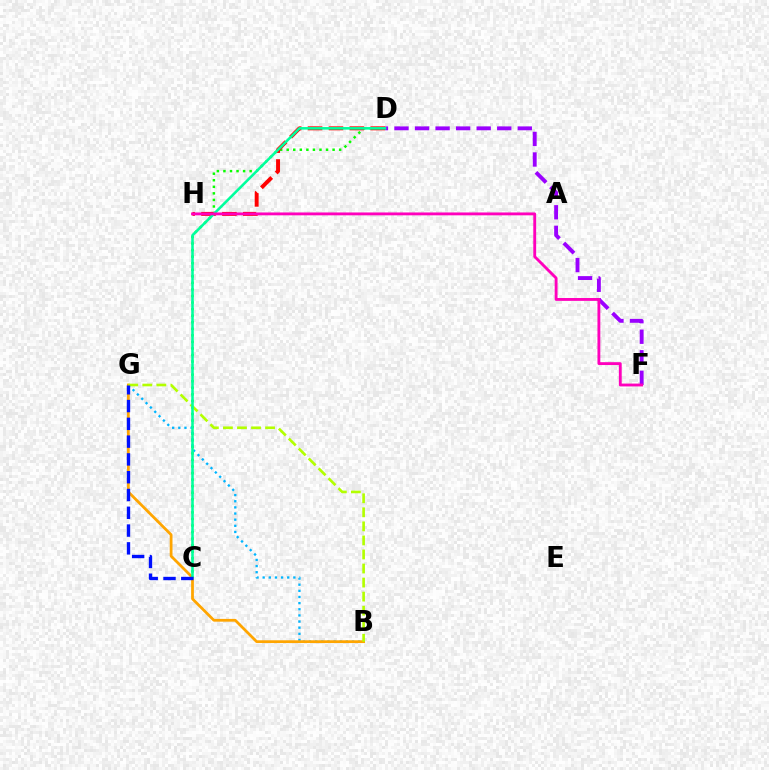{('C', 'D'): [{'color': '#08ff00', 'line_style': 'dotted', 'thickness': 1.78}, {'color': '#00ff9d', 'line_style': 'solid', 'thickness': 1.85}], ('D', 'F'): [{'color': '#9b00ff', 'line_style': 'dashed', 'thickness': 2.79}], ('D', 'H'): [{'color': '#ff0000', 'line_style': 'dashed', 'thickness': 2.84}], ('B', 'G'): [{'color': '#00b5ff', 'line_style': 'dotted', 'thickness': 1.67}, {'color': '#ffa500', 'line_style': 'solid', 'thickness': 1.99}, {'color': '#b3ff00', 'line_style': 'dashed', 'thickness': 1.91}], ('F', 'H'): [{'color': '#ff00bd', 'line_style': 'solid', 'thickness': 2.06}], ('C', 'G'): [{'color': '#0010ff', 'line_style': 'dashed', 'thickness': 2.42}]}